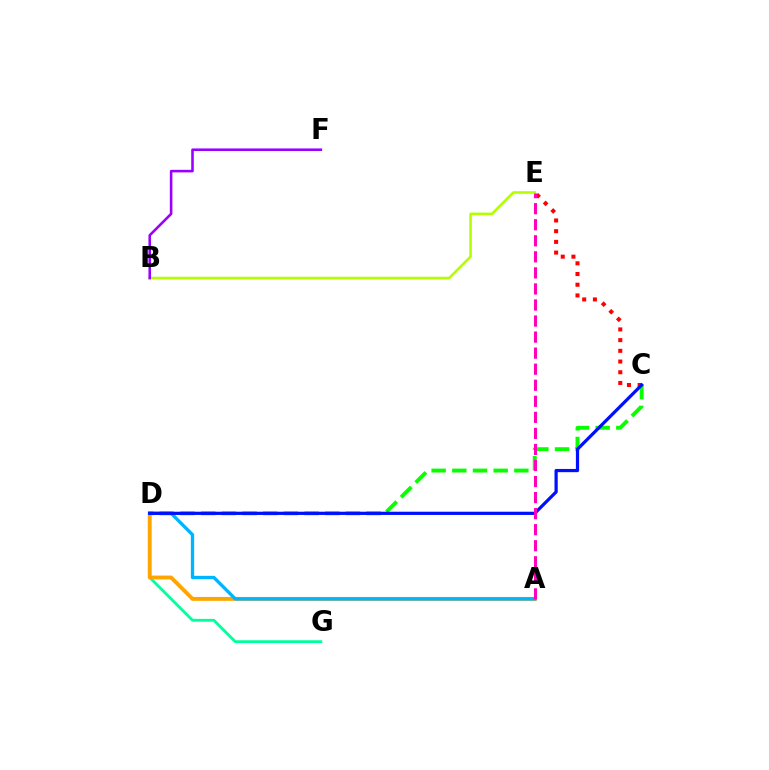{('C', 'E'): [{'color': '#ff0000', 'line_style': 'dotted', 'thickness': 2.91}], ('C', 'D'): [{'color': '#08ff00', 'line_style': 'dashed', 'thickness': 2.81}, {'color': '#0010ff', 'line_style': 'solid', 'thickness': 2.32}], ('B', 'E'): [{'color': '#b3ff00', 'line_style': 'solid', 'thickness': 1.88}], ('D', 'G'): [{'color': '#00ff9d', 'line_style': 'solid', 'thickness': 2.02}], ('A', 'D'): [{'color': '#ffa500', 'line_style': 'solid', 'thickness': 2.8}, {'color': '#00b5ff', 'line_style': 'solid', 'thickness': 2.4}], ('A', 'E'): [{'color': '#ff00bd', 'line_style': 'dashed', 'thickness': 2.18}], ('B', 'F'): [{'color': '#9b00ff', 'line_style': 'solid', 'thickness': 1.86}]}